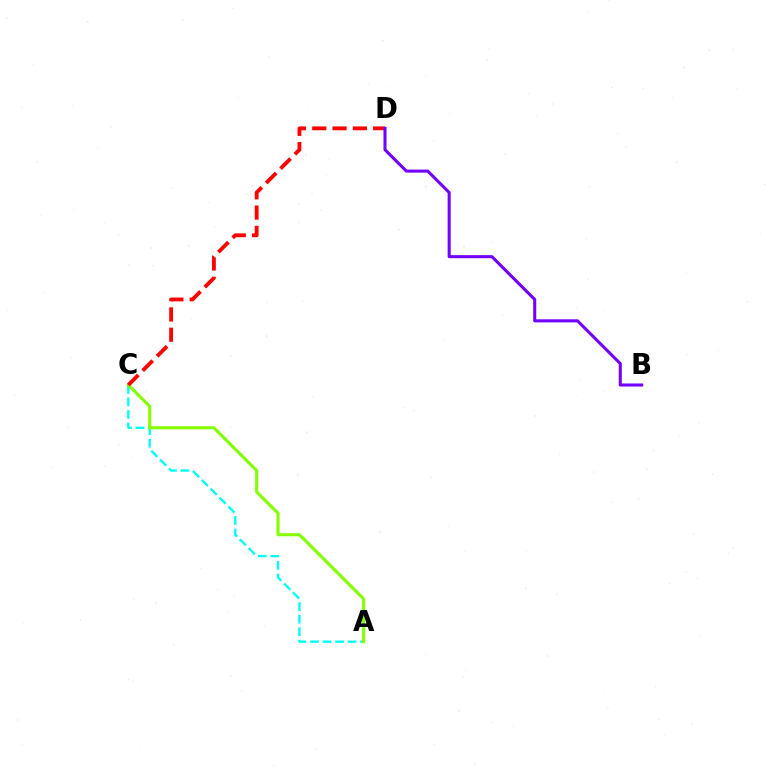{('A', 'C'): [{'color': '#00fff6', 'line_style': 'dashed', 'thickness': 1.7}, {'color': '#84ff00', 'line_style': 'solid', 'thickness': 2.24}], ('C', 'D'): [{'color': '#ff0000', 'line_style': 'dashed', 'thickness': 2.76}], ('B', 'D'): [{'color': '#7200ff', 'line_style': 'solid', 'thickness': 2.2}]}